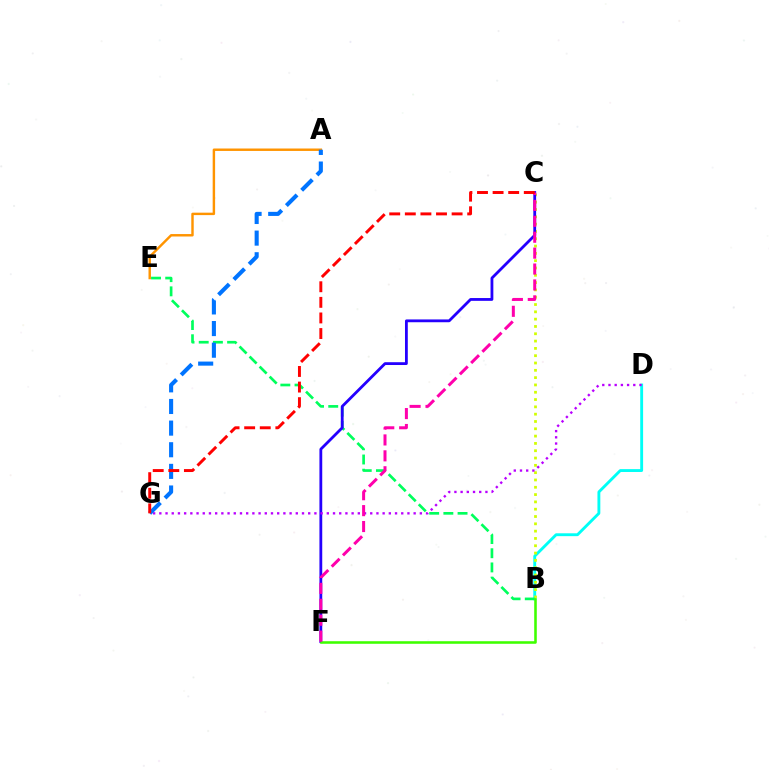{('B', 'D'): [{'color': '#00fff6', 'line_style': 'solid', 'thickness': 2.07}], ('B', 'C'): [{'color': '#d1ff00', 'line_style': 'dotted', 'thickness': 1.99}], ('B', 'E'): [{'color': '#00ff5c', 'line_style': 'dashed', 'thickness': 1.93}], ('A', 'E'): [{'color': '#ff9400', 'line_style': 'solid', 'thickness': 1.75}], ('C', 'F'): [{'color': '#2500ff', 'line_style': 'solid', 'thickness': 2.02}, {'color': '#ff00ac', 'line_style': 'dashed', 'thickness': 2.16}], ('B', 'F'): [{'color': '#3dff00', 'line_style': 'solid', 'thickness': 1.85}], ('D', 'G'): [{'color': '#b900ff', 'line_style': 'dotted', 'thickness': 1.69}], ('A', 'G'): [{'color': '#0074ff', 'line_style': 'dashed', 'thickness': 2.94}], ('C', 'G'): [{'color': '#ff0000', 'line_style': 'dashed', 'thickness': 2.12}]}